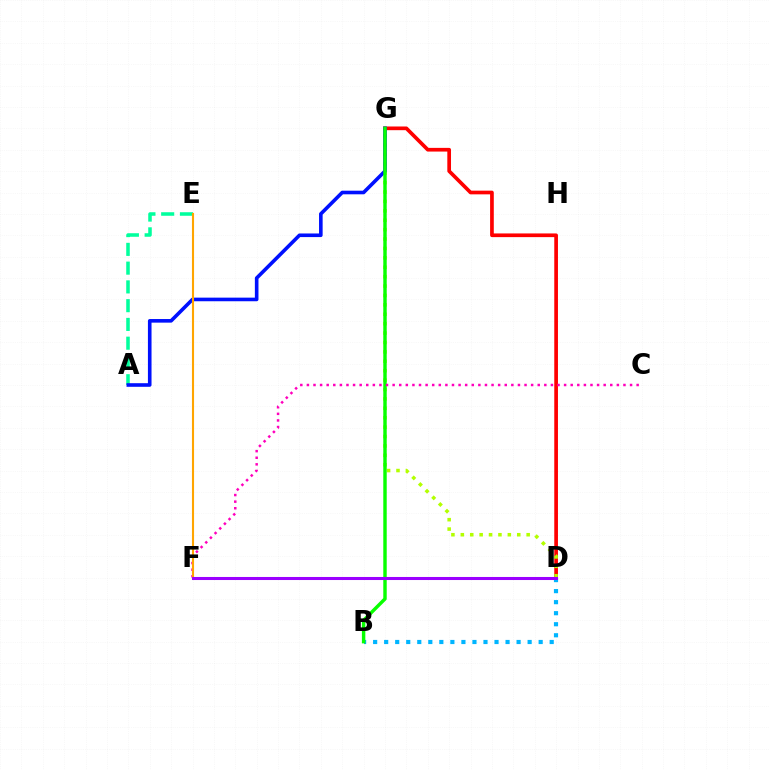{('D', 'G'): [{'color': '#ff0000', 'line_style': 'solid', 'thickness': 2.66}, {'color': '#b3ff00', 'line_style': 'dotted', 'thickness': 2.56}], ('A', 'E'): [{'color': '#00ff9d', 'line_style': 'dashed', 'thickness': 2.55}], ('B', 'D'): [{'color': '#00b5ff', 'line_style': 'dotted', 'thickness': 3.0}], ('A', 'G'): [{'color': '#0010ff', 'line_style': 'solid', 'thickness': 2.6}], ('B', 'G'): [{'color': '#08ff00', 'line_style': 'solid', 'thickness': 2.47}], ('C', 'F'): [{'color': '#ff00bd', 'line_style': 'dotted', 'thickness': 1.79}], ('E', 'F'): [{'color': '#ffa500', 'line_style': 'solid', 'thickness': 1.52}], ('D', 'F'): [{'color': '#9b00ff', 'line_style': 'solid', 'thickness': 2.2}]}